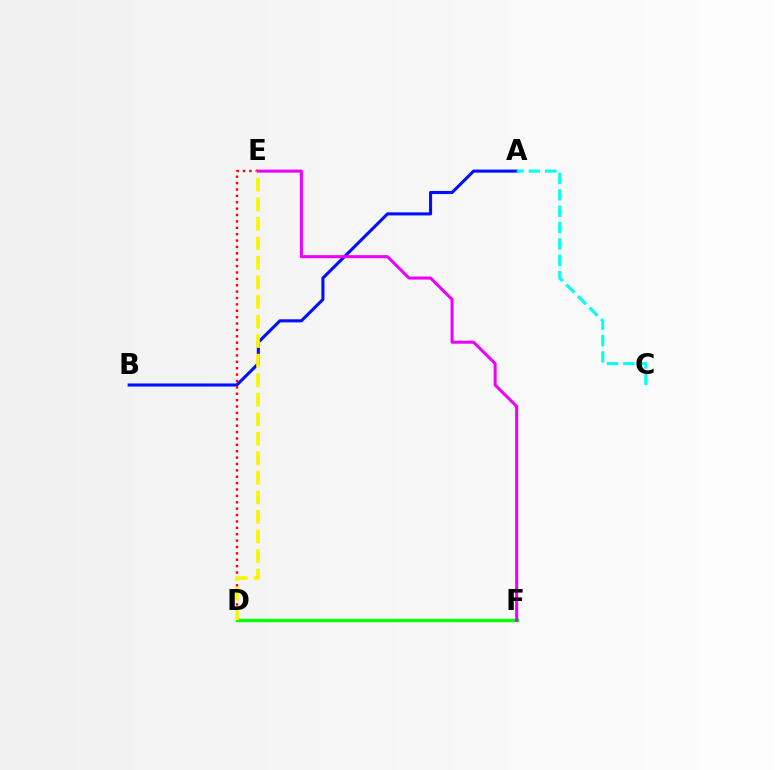{('D', 'F'): [{'color': '#08ff00', 'line_style': 'solid', 'thickness': 2.43}], ('A', 'B'): [{'color': '#0010ff', 'line_style': 'solid', 'thickness': 2.22}], ('D', 'E'): [{'color': '#ff0000', 'line_style': 'dotted', 'thickness': 1.73}, {'color': '#fcf500', 'line_style': 'dashed', 'thickness': 2.65}], ('E', 'F'): [{'color': '#ee00ff', 'line_style': 'solid', 'thickness': 2.19}], ('A', 'C'): [{'color': '#00fff6', 'line_style': 'dashed', 'thickness': 2.22}]}